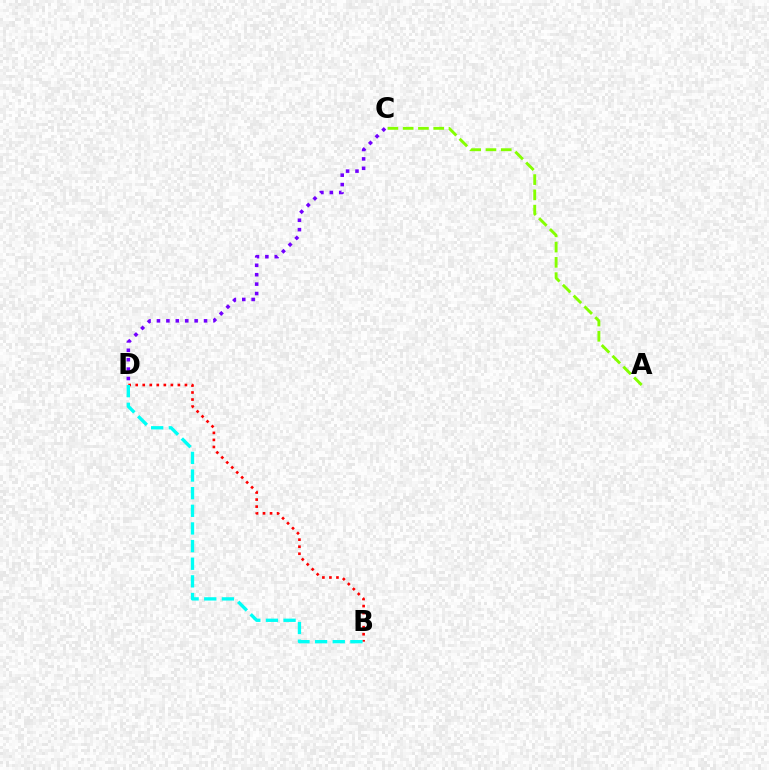{('B', 'D'): [{'color': '#ff0000', 'line_style': 'dotted', 'thickness': 1.91}, {'color': '#00fff6', 'line_style': 'dashed', 'thickness': 2.4}], ('A', 'C'): [{'color': '#84ff00', 'line_style': 'dashed', 'thickness': 2.07}], ('C', 'D'): [{'color': '#7200ff', 'line_style': 'dotted', 'thickness': 2.56}]}